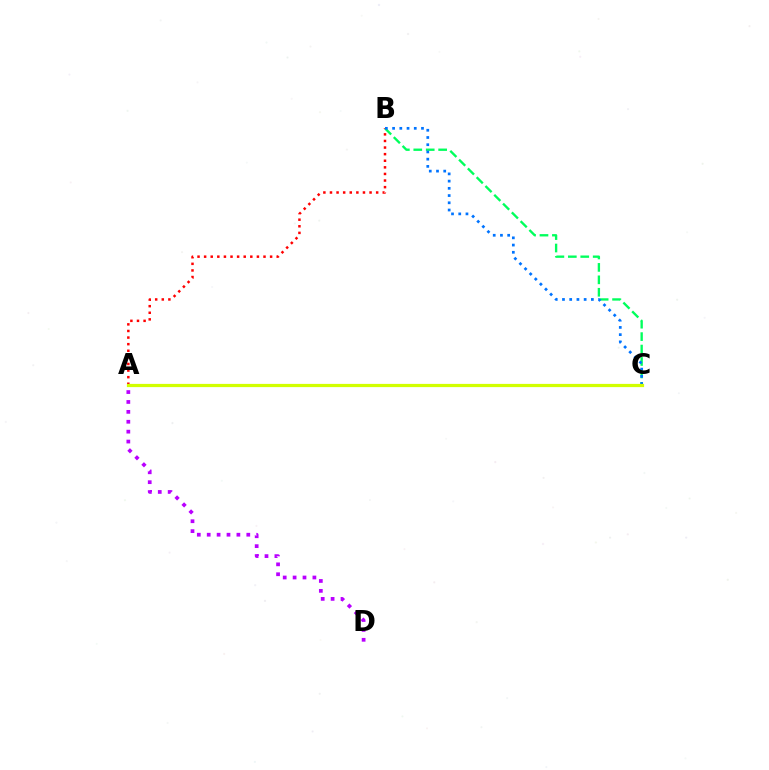{('A', 'D'): [{'color': '#b900ff', 'line_style': 'dotted', 'thickness': 2.69}], ('B', 'C'): [{'color': '#00ff5c', 'line_style': 'dashed', 'thickness': 1.69}, {'color': '#0074ff', 'line_style': 'dotted', 'thickness': 1.96}], ('A', 'B'): [{'color': '#ff0000', 'line_style': 'dotted', 'thickness': 1.79}], ('A', 'C'): [{'color': '#d1ff00', 'line_style': 'solid', 'thickness': 2.32}]}